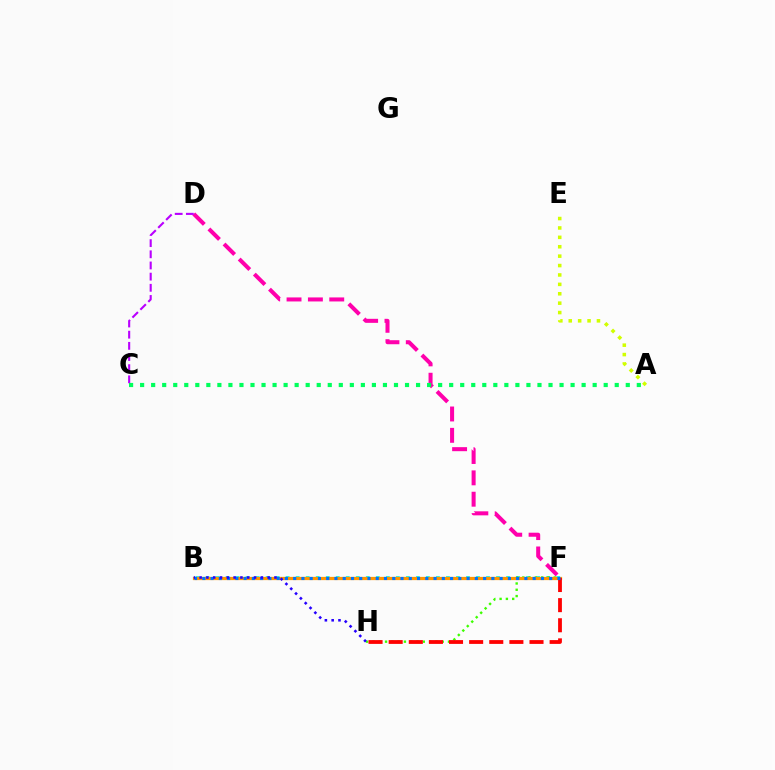{('D', 'F'): [{'color': '#ff00ac', 'line_style': 'dashed', 'thickness': 2.9}], ('B', 'F'): [{'color': '#00fff6', 'line_style': 'dotted', 'thickness': 2.72}, {'color': '#ff9400', 'line_style': 'solid', 'thickness': 2.33}, {'color': '#0074ff', 'line_style': 'dotted', 'thickness': 2.24}], ('F', 'H'): [{'color': '#3dff00', 'line_style': 'dotted', 'thickness': 1.71}, {'color': '#ff0000', 'line_style': 'dashed', 'thickness': 2.73}], ('C', 'D'): [{'color': '#b900ff', 'line_style': 'dashed', 'thickness': 1.52}], ('B', 'H'): [{'color': '#2500ff', 'line_style': 'dotted', 'thickness': 1.85}], ('A', 'C'): [{'color': '#00ff5c', 'line_style': 'dotted', 'thickness': 3.0}], ('A', 'E'): [{'color': '#d1ff00', 'line_style': 'dotted', 'thickness': 2.55}]}